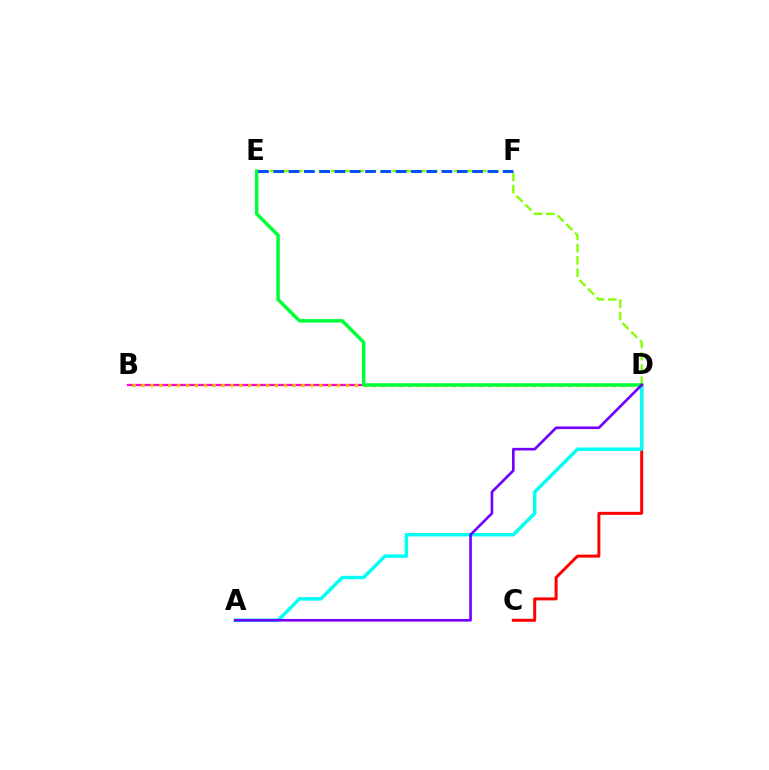{('B', 'D'): [{'color': '#ff00cf', 'line_style': 'solid', 'thickness': 1.59}, {'color': '#ffbd00', 'line_style': 'dotted', 'thickness': 2.42}], ('C', 'D'): [{'color': '#ff0000', 'line_style': 'solid', 'thickness': 2.15}], ('D', 'E'): [{'color': '#84ff00', 'line_style': 'dashed', 'thickness': 1.67}, {'color': '#00ff39', 'line_style': 'solid', 'thickness': 2.51}], ('A', 'D'): [{'color': '#00fff6', 'line_style': 'solid', 'thickness': 2.48}, {'color': '#7200ff', 'line_style': 'solid', 'thickness': 1.9}], ('E', 'F'): [{'color': '#004bff', 'line_style': 'dashed', 'thickness': 2.08}]}